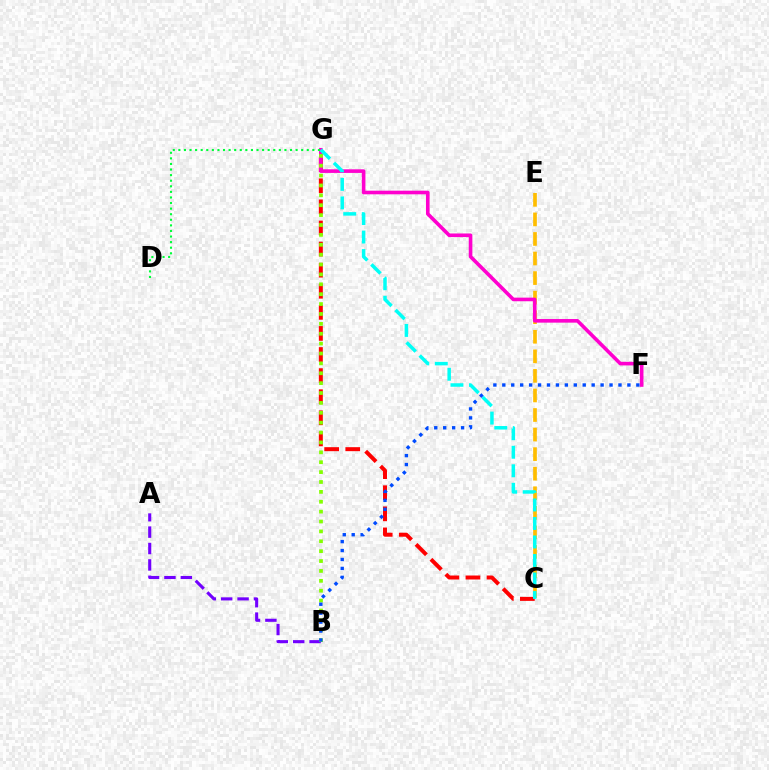{('C', 'G'): [{'color': '#ff0000', 'line_style': 'dashed', 'thickness': 2.87}, {'color': '#00fff6', 'line_style': 'dashed', 'thickness': 2.52}], ('C', 'E'): [{'color': '#ffbd00', 'line_style': 'dashed', 'thickness': 2.66}], ('F', 'G'): [{'color': '#ff00cf', 'line_style': 'solid', 'thickness': 2.6}], ('A', 'B'): [{'color': '#7200ff', 'line_style': 'dashed', 'thickness': 2.23}], ('D', 'G'): [{'color': '#00ff39', 'line_style': 'dotted', 'thickness': 1.52}], ('B', 'G'): [{'color': '#84ff00', 'line_style': 'dotted', 'thickness': 2.69}], ('B', 'F'): [{'color': '#004bff', 'line_style': 'dotted', 'thickness': 2.43}]}